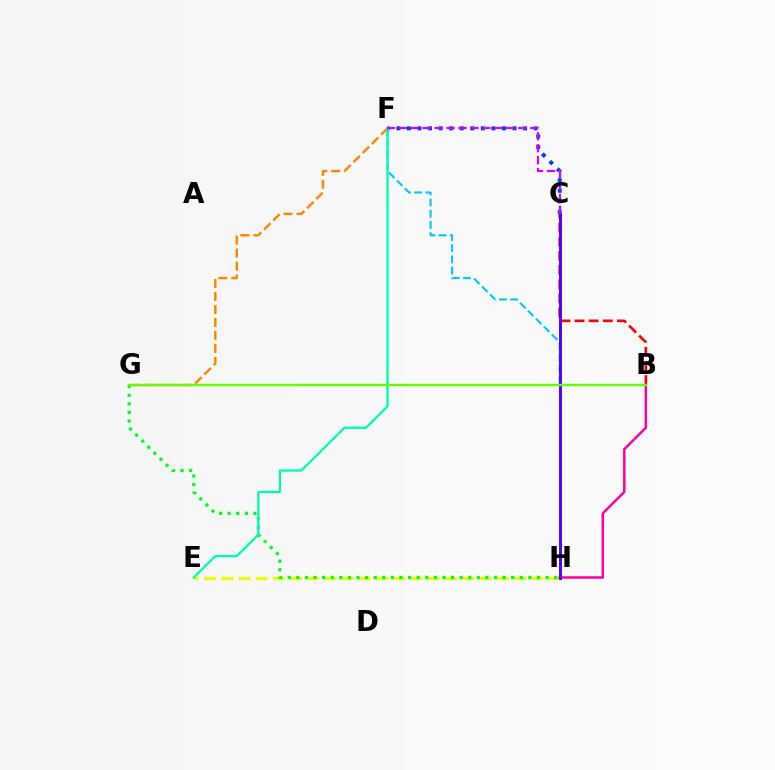{('C', 'F'): [{'color': '#003fff', 'line_style': 'dotted', 'thickness': 2.87}, {'color': '#d600ff', 'line_style': 'dashed', 'thickness': 1.62}], ('E', 'H'): [{'color': '#eeff00', 'line_style': 'dashed', 'thickness': 2.34}], ('G', 'H'): [{'color': '#00ff27', 'line_style': 'dotted', 'thickness': 2.33}], ('F', 'G'): [{'color': '#ff8800', 'line_style': 'dashed', 'thickness': 1.76}], ('B', 'F'): [{'color': '#00c7ff', 'line_style': 'dashed', 'thickness': 1.52}], ('B', 'H'): [{'color': '#ff00a0', 'line_style': 'solid', 'thickness': 1.8}], ('B', 'C'): [{'color': '#ff0000', 'line_style': 'dashed', 'thickness': 1.92}], ('C', 'H'): [{'color': '#4f00ff', 'line_style': 'solid', 'thickness': 2.12}], ('E', 'F'): [{'color': '#00ffaf', 'line_style': 'solid', 'thickness': 1.67}], ('B', 'G'): [{'color': '#66ff00', 'line_style': 'solid', 'thickness': 1.71}]}